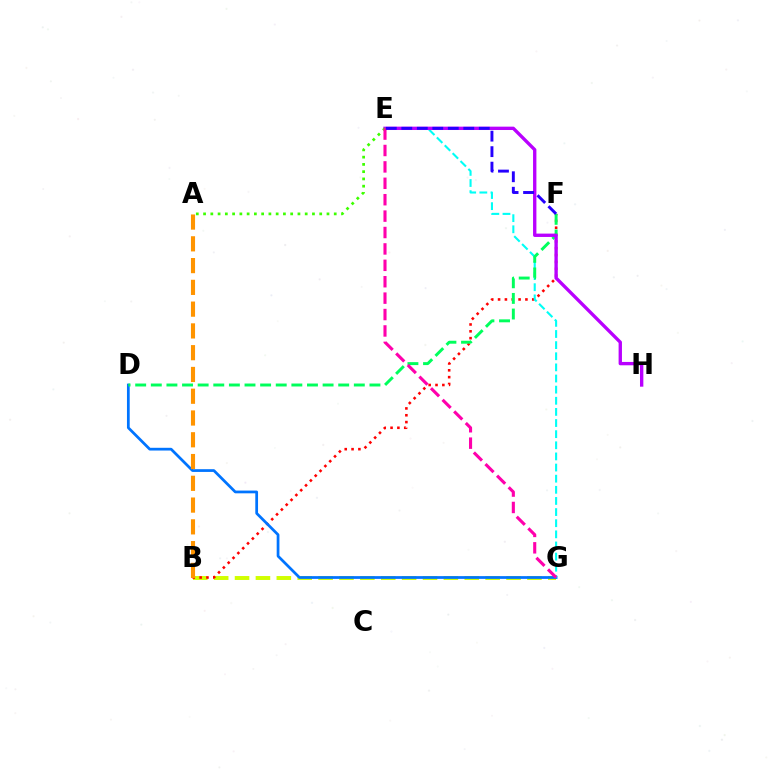{('B', 'G'): [{'color': '#d1ff00', 'line_style': 'dashed', 'thickness': 2.84}], ('B', 'F'): [{'color': '#ff0000', 'line_style': 'dotted', 'thickness': 1.86}], ('D', 'G'): [{'color': '#0074ff', 'line_style': 'solid', 'thickness': 1.97}], ('E', 'G'): [{'color': '#00fff6', 'line_style': 'dashed', 'thickness': 1.51}, {'color': '#ff00ac', 'line_style': 'dashed', 'thickness': 2.23}], ('D', 'F'): [{'color': '#00ff5c', 'line_style': 'dashed', 'thickness': 2.12}], ('A', 'B'): [{'color': '#ff9400', 'line_style': 'dashed', 'thickness': 2.96}], ('E', 'H'): [{'color': '#b900ff', 'line_style': 'solid', 'thickness': 2.41}], ('A', 'E'): [{'color': '#3dff00', 'line_style': 'dotted', 'thickness': 1.97}], ('E', 'F'): [{'color': '#2500ff', 'line_style': 'dashed', 'thickness': 2.11}]}